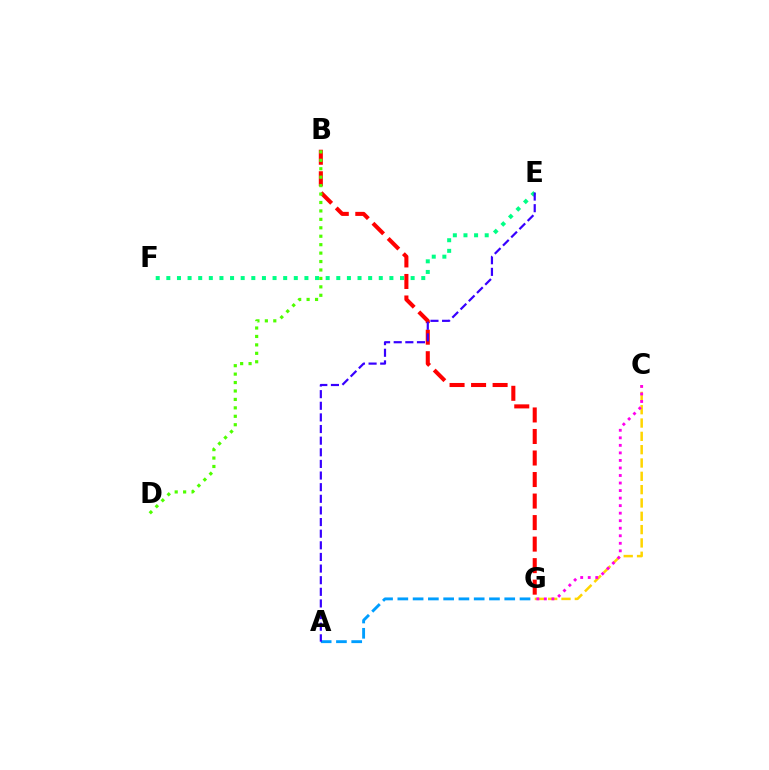{('B', 'G'): [{'color': '#ff0000', 'line_style': 'dashed', 'thickness': 2.92}], ('E', 'F'): [{'color': '#00ff86', 'line_style': 'dotted', 'thickness': 2.89}], ('B', 'D'): [{'color': '#4fff00', 'line_style': 'dotted', 'thickness': 2.29}], ('C', 'G'): [{'color': '#ffd500', 'line_style': 'dashed', 'thickness': 1.81}, {'color': '#ff00ed', 'line_style': 'dotted', 'thickness': 2.05}], ('A', 'G'): [{'color': '#009eff', 'line_style': 'dashed', 'thickness': 2.07}], ('A', 'E'): [{'color': '#3700ff', 'line_style': 'dashed', 'thickness': 1.58}]}